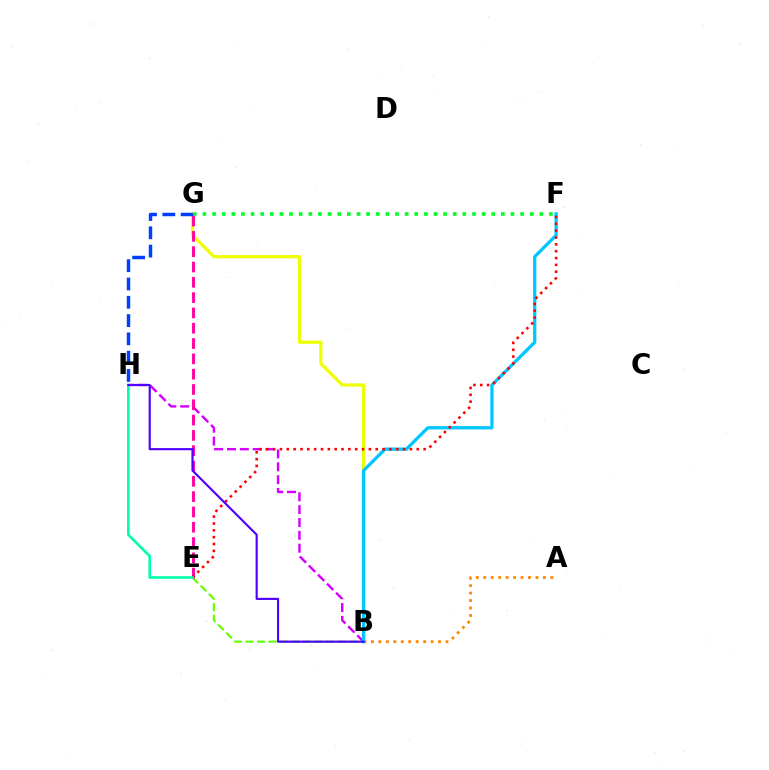{('F', 'G'): [{'color': '#00ff27', 'line_style': 'dotted', 'thickness': 2.62}], ('B', 'H'): [{'color': '#d600ff', 'line_style': 'dashed', 'thickness': 1.74}, {'color': '#4f00ff', 'line_style': 'solid', 'thickness': 1.55}], ('B', 'G'): [{'color': '#eeff00', 'line_style': 'solid', 'thickness': 2.3}], ('B', 'E'): [{'color': '#66ff00', 'line_style': 'dashed', 'thickness': 1.56}], ('A', 'B'): [{'color': '#ff8800', 'line_style': 'dotted', 'thickness': 2.02}], ('B', 'F'): [{'color': '#00c7ff', 'line_style': 'solid', 'thickness': 2.36}], ('G', 'H'): [{'color': '#003fff', 'line_style': 'dashed', 'thickness': 2.49}], ('E', 'G'): [{'color': '#ff00a0', 'line_style': 'dashed', 'thickness': 2.08}], ('E', 'F'): [{'color': '#ff0000', 'line_style': 'dotted', 'thickness': 1.86}], ('E', 'H'): [{'color': '#00ffaf', 'line_style': 'solid', 'thickness': 1.9}]}